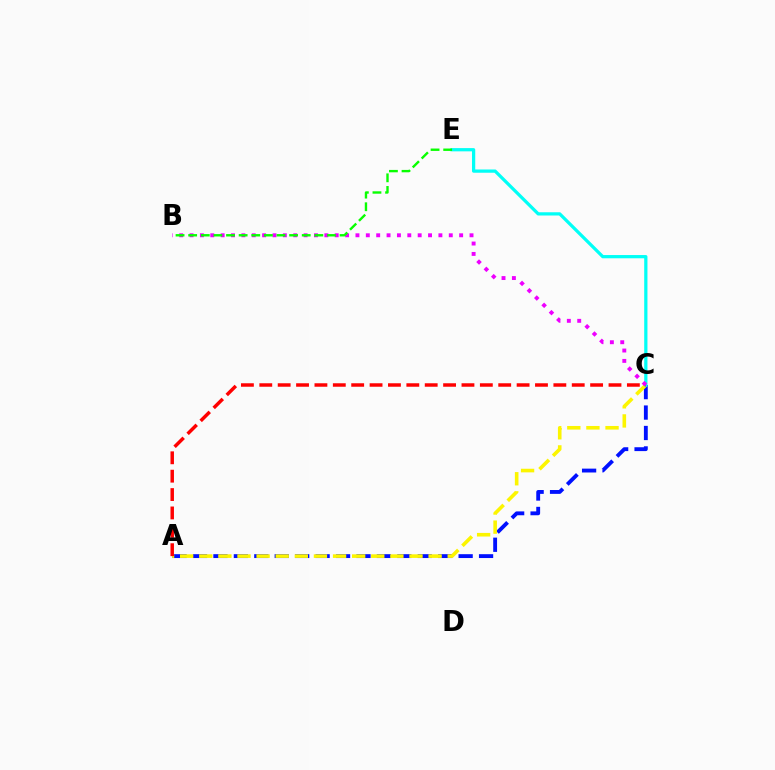{('A', 'C'): [{'color': '#0010ff', 'line_style': 'dashed', 'thickness': 2.78}, {'color': '#fcf500', 'line_style': 'dashed', 'thickness': 2.6}, {'color': '#ff0000', 'line_style': 'dashed', 'thickness': 2.5}], ('C', 'E'): [{'color': '#00fff6', 'line_style': 'solid', 'thickness': 2.33}], ('B', 'C'): [{'color': '#ee00ff', 'line_style': 'dotted', 'thickness': 2.82}], ('B', 'E'): [{'color': '#08ff00', 'line_style': 'dashed', 'thickness': 1.71}]}